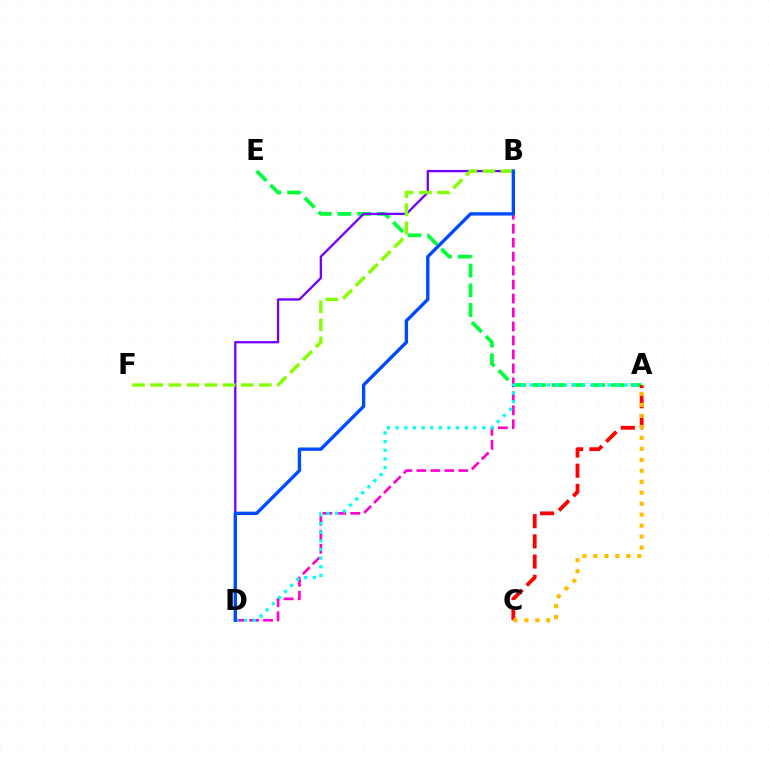{('A', 'E'): [{'color': '#00ff39', 'line_style': 'dashed', 'thickness': 2.68}], ('B', 'D'): [{'color': '#7200ff', 'line_style': 'solid', 'thickness': 1.65}, {'color': '#ff00cf', 'line_style': 'dashed', 'thickness': 1.9}, {'color': '#004bff', 'line_style': 'solid', 'thickness': 2.42}], ('A', 'C'): [{'color': '#ff0000', 'line_style': 'dashed', 'thickness': 2.74}, {'color': '#ffbd00', 'line_style': 'dotted', 'thickness': 2.98}], ('A', 'D'): [{'color': '#00fff6', 'line_style': 'dotted', 'thickness': 2.35}], ('B', 'F'): [{'color': '#84ff00', 'line_style': 'dashed', 'thickness': 2.46}]}